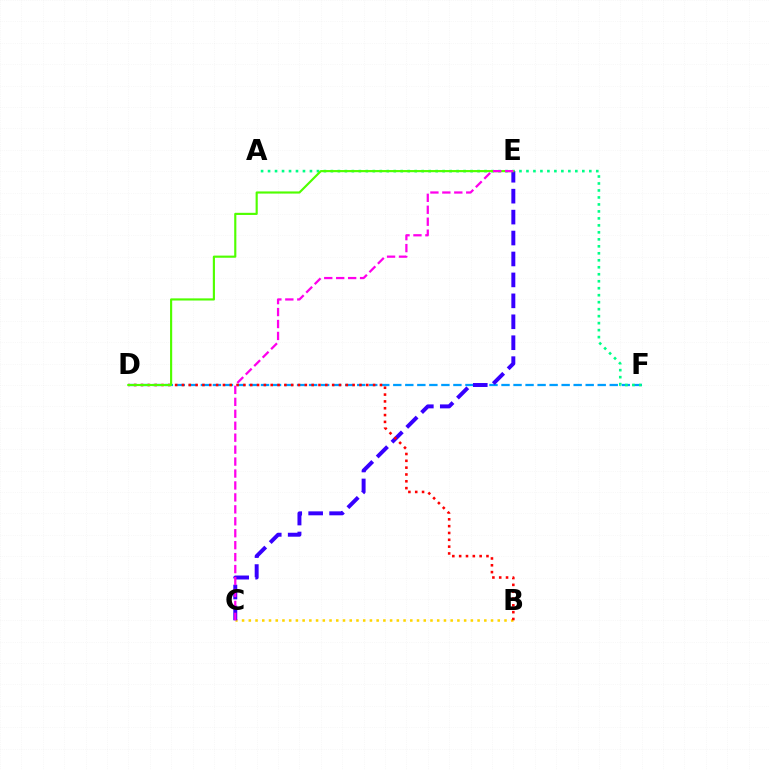{('D', 'F'): [{'color': '#009eff', 'line_style': 'dashed', 'thickness': 1.63}], ('B', 'C'): [{'color': '#ffd500', 'line_style': 'dotted', 'thickness': 1.83}], ('A', 'F'): [{'color': '#00ff86', 'line_style': 'dotted', 'thickness': 1.9}], ('C', 'E'): [{'color': '#3700ff', 'line_style': 'dashed', 'thickness': 2.84}, {'color': '#ff00ed', 'line_style': 'dashed', 'thickness': 1.62}], ('B', 'D'): [{'color': '#ff0000', 'line_style': 'dotted', 'thickness': 1.85}], ('D', 'E'): [{'color': '#4fff00', 'line_style': 'solid', 'thickness': 1.55}]}